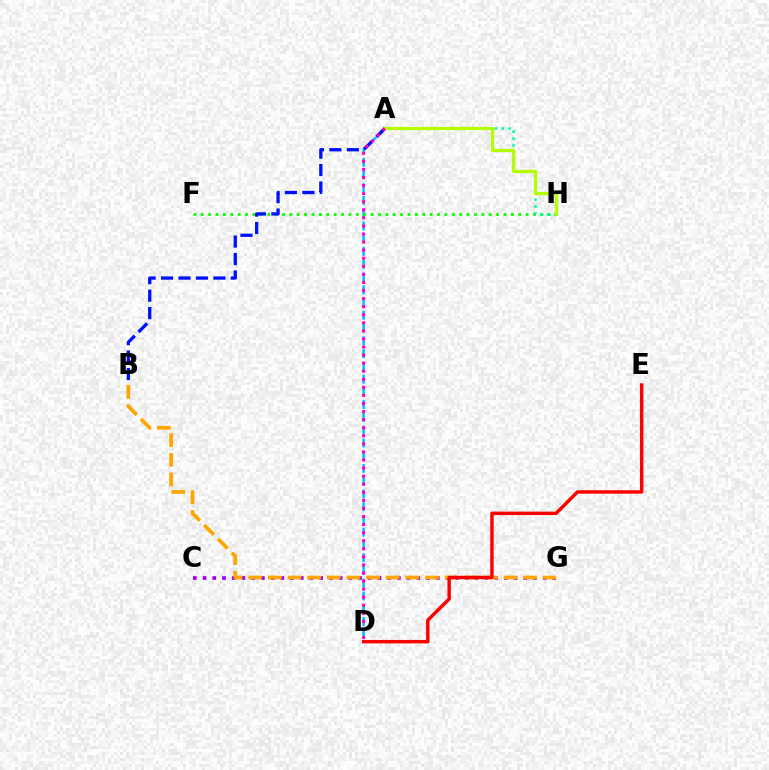{('C', 'G'): [{'color': '#9b00ff', 'line_style': 'dotted', 'thickness': 2.64}], ('A', 'D'): [{'color': '#00b5ff', 'line_style': 'dashed', 'thickness': 1.73}, {'color': '#ff00bd', 'line_style': 'dotted', 'thickness': 2.19}], ('B', 'G'): [{'color': '#ffa500', 'line_style': 'dashed', 'thickness': 2.67}], ('D', 'E'): [{'color': '#ff0000', 'line_style': 'solid', 'thickness': 2.48}], ('F', 'H'): [{'color': '#08ff00', 'line_style': 'dotted', 'thickness': 2.01}], ('A', 'B'): [{'color': '#0010ff', 'line_style': 'dashed', 'thickness': 2.37}], ('A', 'H'): [{'color': '#00ff9d', 'line_style': 'dotted', 'thickness': 1.88}, {'color': '#b3ff00', 'line_style': 'solid', 'thickness': 2.36}]}